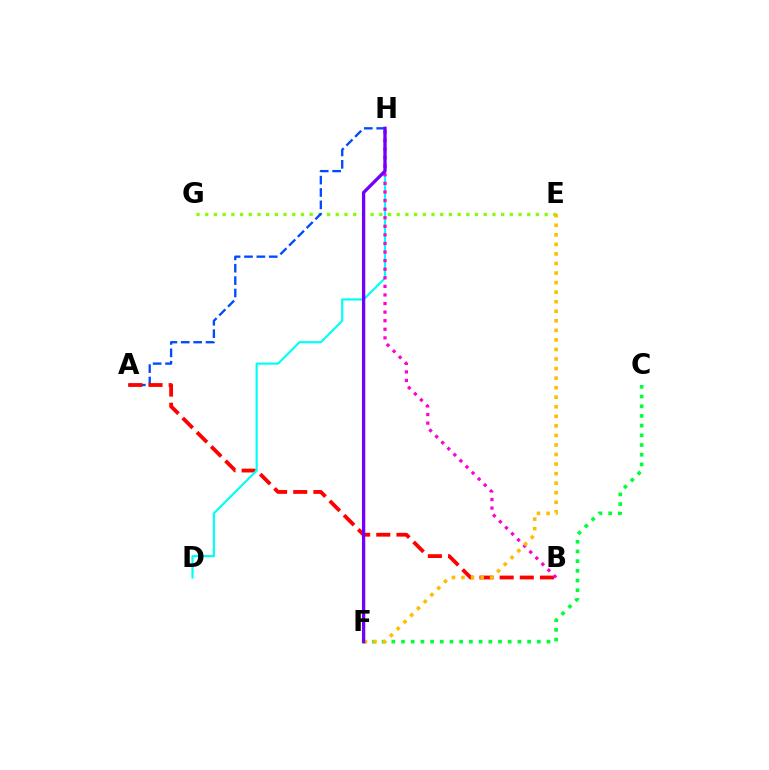{('E', 'G'): [{'color': '#84ff00', 'line_style': 'dotted', 'thickness': 2.36}], ('A', 'H'): [{'color': '#004bff', 'line_style': 'dashed', 'thickness': 1.68}], ('A', 'B'): [{'color': '#ff0000', 'line_style': 'dashed', 'thickness': 2.74}], ('C', 'F'): [{'color': '#00ff39', 'line_style': 'dotted', 'thickness': 2.64}], ('D', 'H'): [{'color': '#00fff6', 'line_style': 'solid', 'thickness': 1.57}], ('B', 'H'): [{'color': '#ff00cf', 'line_style': 'dotted', 'thickness': 2.33}], ('E', 'F'): [{'color': '#ffbd00', 'line_style': 'dotted', 'thickness': 2.6}], ('F', 'H'): [{'color': '#7200ff', 'line_style': 'solid', 'thickness': 2.38}]}